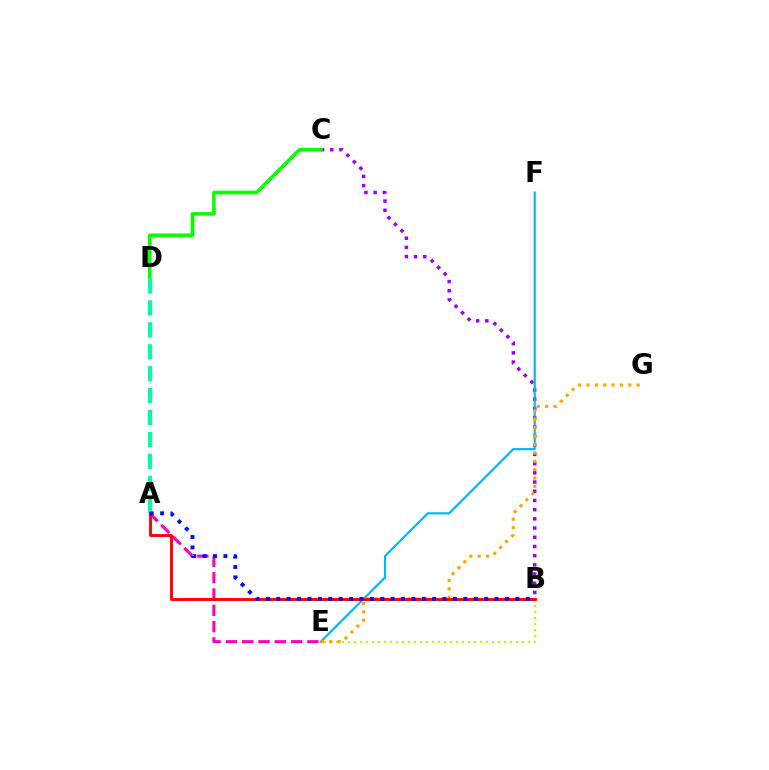{('A', 'E'): [{'color': '#ff00bd', 'line_style': 'dashed', 'thickness': 2.21}], ('B', 'C'): [{'color': '#9b00ff', 'line_style': 'dotted', 'thickness': 2.5}], ('B', 'E'): [{'color': '#b3ff00', 'line_style': 'dotted', 'thickness': 1.63}], ('E', 'F'): [{'color': '#00b5ff', 'line_style': 'solid', 'thickness': 1.55}], ('E', 'G'): [{'color': '#ffa500', 'line_style': 'dotted', 'thickness': 2.27}], ('C', 'D'): [{'color': '#08ff00', 'line_style': 'solid', 'thickness': 2.59}], ('A', 'D'): [{'color': '#00ff9d', 'line_style': 'dashed', 'thickness': 2.98}], ('A', 'B'): [{'color': '#ff0000', 'line_style': 'solid', 'thickness': 2.08}, {'color': '#0010ff', 'line_style': 'dotted', 'thickness': 2.82}]}